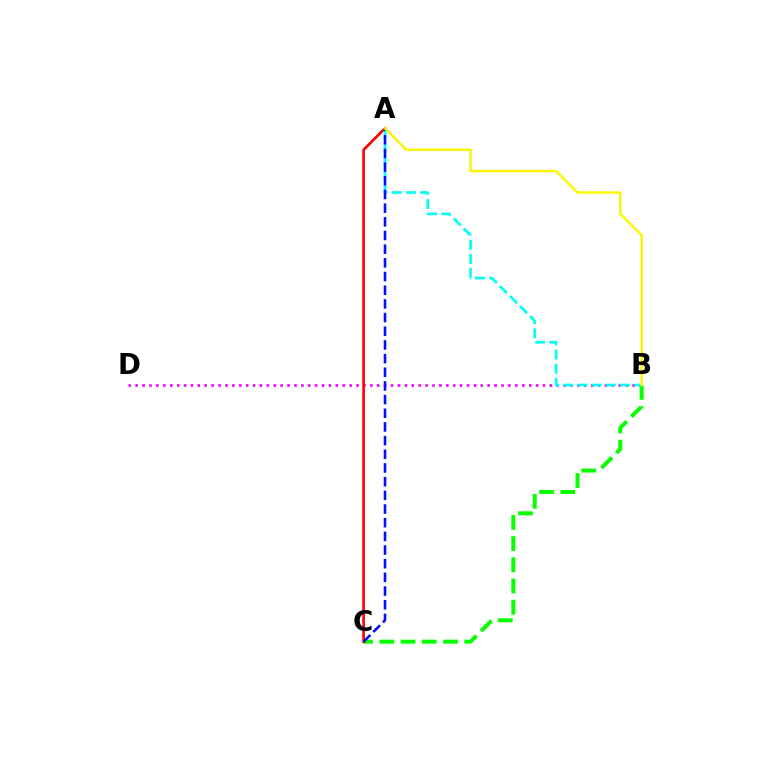{('B', 'D'): [{'color': '#ee00ff', 'line_style': 'dotted', 'thickness': 1.88}], ('B', 'C'): [{'color': '#08ff00', 'line_style': 'dashed', 'thickness': 2.88}], ('A', 'C'): [{'color': '#ff0000', 'line_style': 'solid', 'thickness': 1.93}, {'color': '#0010ff', 'line_style': 'dashed', 'thickness': 1.86}], ('A', 'B'): [{'color': '#00fff6', 'line_style': 'dashed', 'thickness': 1.93}, {'color': '#fcf500', 'line_style': 'solid', 'thickness': 1.73}]}